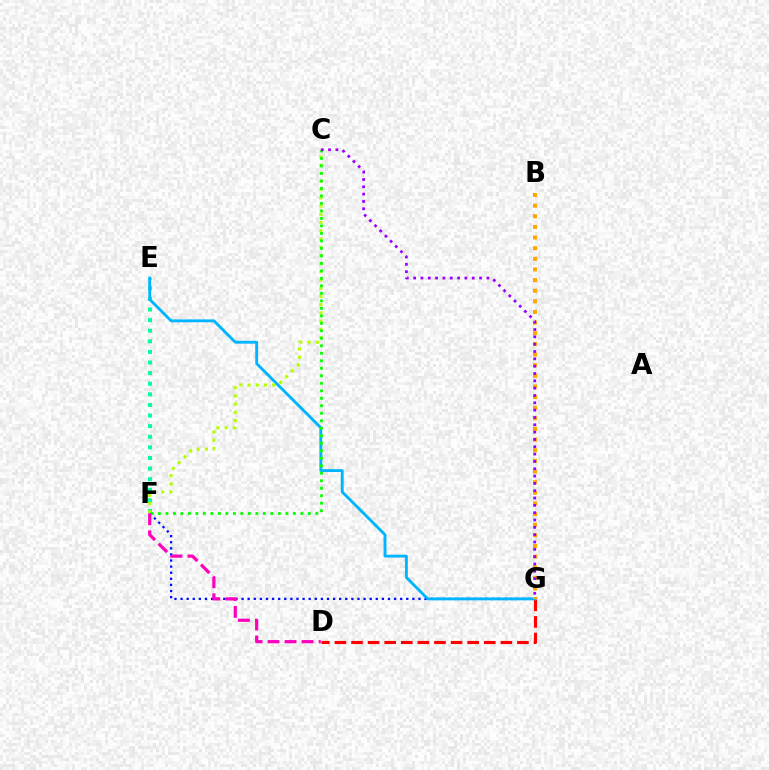{('F', 'G'): [{'color': '#0010ff', 'line_style': 'dotted', 'thickness': 1.66}], ('D', 'G'): [{'color': '#ff0000', 'line_style': 'dashed', 'thickness': 2.25}], ('E', 'F'): [{'color': '#00ff9d', 'line_style': 'dotted', 'thickness': 2.88}], ('E', 'G'): [{'color': '#00b5ff', 'line_style': 'solid', 'thickness': 2.06}], ('B', 'G'): [{'color': '#ffa500', 'line_style': 'dotted', 'thickness': 2.89}], ('C', 'F'): [{'color': '#b3ff00', 'line_style': 'dotted', 'thickness': 2.23}, {'color': '#08ff00', 'line_style': 'dotted', 'thickness': 2.04}], ('C', 'G'): [{'color': '#9b00ff', 'line_style': 'dotted', 'thickness': 1.99}], ('D', 'F'): [{'color': '#ff00bd', 'line_style': 'dashed', 'thickness': 2.31}]}